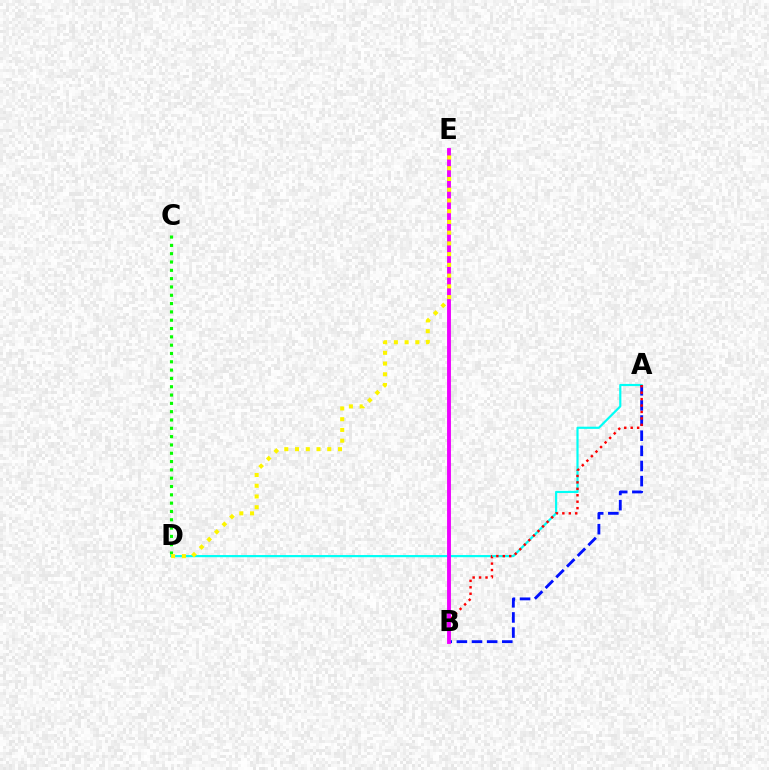{('A', 'D'): [{'color': '#00fff6', 'line_style': 'solid', 'thickness': 1.57}], ('A', 'B'): [{'color': '#0010ff', 'line_style': 'dashed', 'thickness': 2.06}, {'color': '#ff0000', 'line_style': 'dotted', 'thickness': 1.75}], ('C', 'D'): [{'color': '#08ff00', 'line_style': 'dotted', 'thickness': 2.26}], ('B', 'E'): [{'color': '#ee00ff', 'line_style': 'solid', 'thickness': 2.78}], ('D', 'E'): [{'color': '#fcf500', 'line_style': 'dotted', 'thickness': 2.92}]}